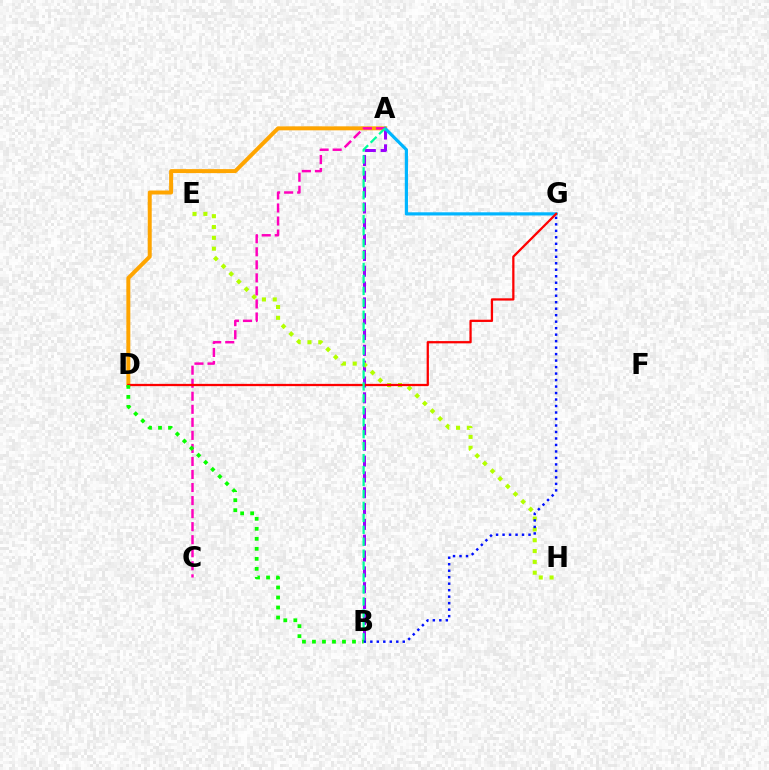{('A', 'B'): [{'color': '#9b00ff', 'line_style': 'dashed', 'thickness': 2.15}, {'color': '#00ff9d', 'line_style': 'dashed', 'thickness': 1.62}], ('E', 'H'): [{'color': '#b3ff00', 'line_style': 'dotted', 'thickness': 2.94}], ('A', 'D'): [{'color': '#ffa500', 'line_style': 'solid', 'thickness': 2.87}], ('A', 'G'): [{'color': '#00b5ff', 'line_style': 'solid', 'thickness': 2.29}], ('A', 'C'): [{'color': '#ff00bd', 'line_style': 'dashed', 'thickness': 1.77}], ('D', 'G'): [{'color': '#ff0000', 'line_style': 'solid', 'thickness': 1.63}], ('B', 'D'): [{'color': '#08ff00', 'line_style': 'dotted', 'thickness': 2.72}], ('B', 'G'): [{'color': '#0010ff', 'line_style': 'dotted', 'thickness': 1.76}]}